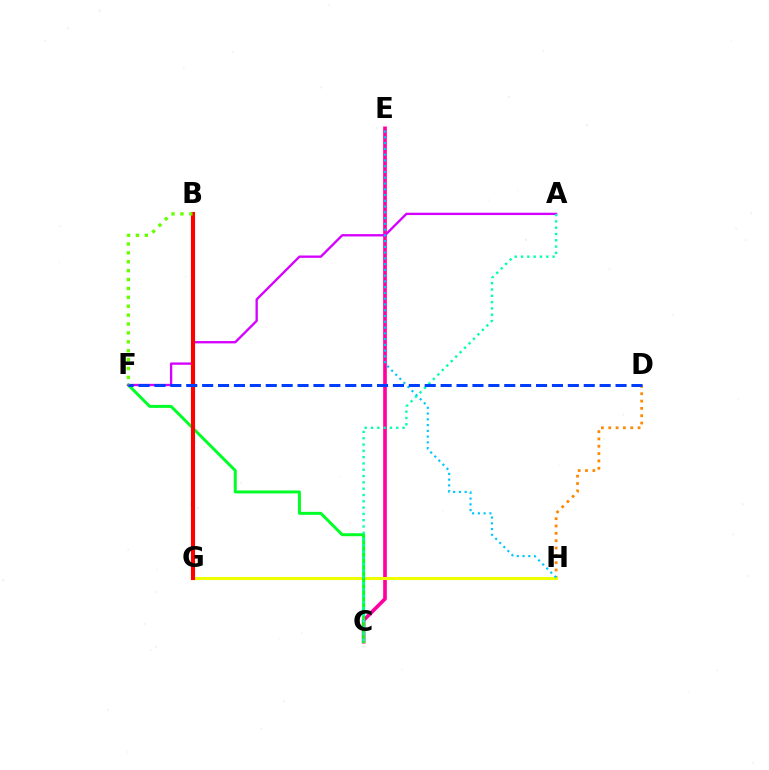{('D', 'H'): [{'color': '#ff8800', 'line_style': 'dotted', 'thickness': 1.99}], ('C', 'E'): [{'color': '#ff00a0', 'line_style': 'solid', 'thickness': 2.63}], ('G', 'H'): [{'color': '#eeff00', 'line_style': 'solid', 'thickness': 2.17}], ('B', 'G'): [{'color': '#4f00ff', 'line_style': 'dashed', 'thickness': 1.88}, {'color': '#ff0000', 'line_style': 'solid', 'thickness': 2.96}], ('C', 'F'): [{'color': '#00ff27', 'line_style': 'solid', 'thickness': 2.13}], ('A', 'F'): [{'color': '#d600ff', 'line_style': 'solid', 'thickness': 1.68}], ('E', 'H'): [{'color': '#00c7ff', 'line_style': 'dotted', 'thickness': 1.57}], ('A', 'C'): [{'color': '#00ffaf', 'line_style': 'dotted', 'thickness': 1.71}], ('D', 'F'): [{'color': '#003fff', 'line_style': 'dashed', 'thickness': 2.16}], ('B', 'F'): [{'color': '#66ff00', 'line_style': 'dotted', 'thickness': 2.42}]}